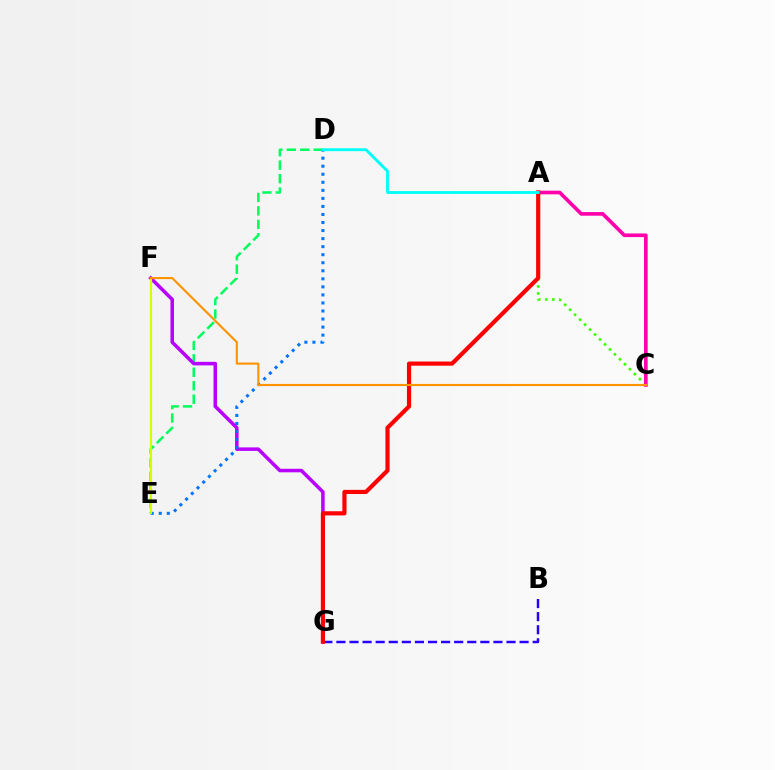{('D', 'E'): [{'color': '#00ff5c', 'line_style': 'dashed', 'thickness': 1.83}, {'color': '#0074ff', 'line_style': 'dotted', 'thickness': 2.19}], ('A', 'C'): [{'color': '#3dff00', 'line_style': 'dotted', 'thickness': 1.91}, {'color': '#ff00ac', 'line_style': 'solid', 'thickness': 2.63}], ('F', 'G'): [{'color': '#b900ff', 'line_style': 'solid', 'thickness': 2.54}], ('B', 'G'): [{'color': '#2500ff', 'line_style': 'dashed', 'thickness': 1.78}], ('A', 'G'): [{'color': '#ff0000', 'line_style': 'solid', 'thickness': 3.0}], ('E', 'F'): [{'color': '#d1ff00', 'line_style': 'solid', 'thickness': 1.55}], ('A', 'D'): [{'color': '#00fff6', 'line_style': 'solid', 'thickness': 2.06}], ('C', 'F'): [{'color': '#ff9400', 'line_style': 'solid', 'thickness': 1.53}]}